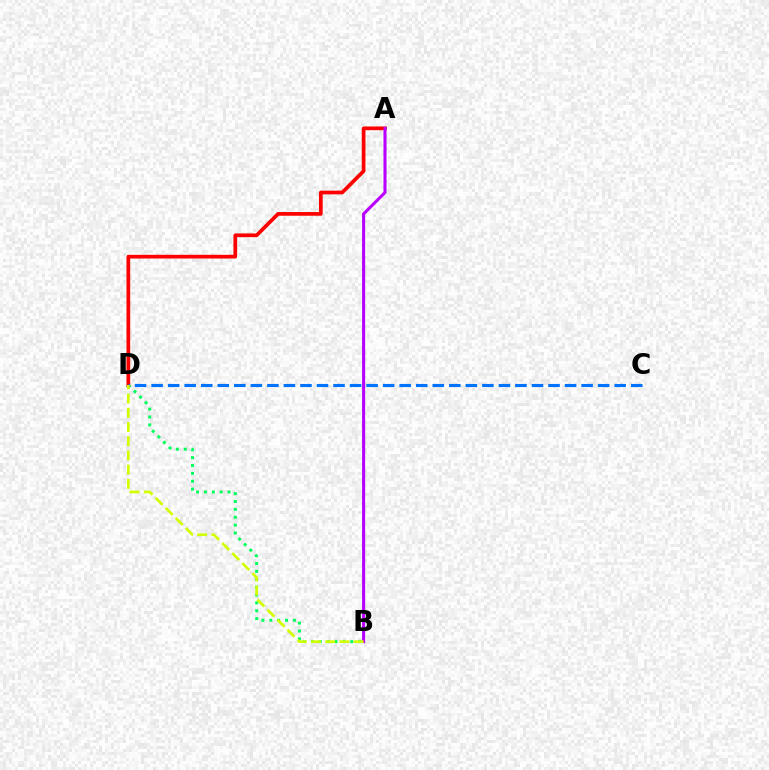{('B', 'D'): [{'color': '#00ff5c', 'line_style': 'dotted', 'thickness': 2.14}, {'color': '#d1ff00', 'line_style': 'dashed', 'thickness': 1.93}], ('A', 'D'): [{'color': '#ff0000', 'line_style': 'solid', 'thickness': 2.66}], ('C', 'D'): [{'color': '#0074ff', 'line_style': 'dashed', 'thickness': 2.25}], ('A', 'B'): [{'color': '#b900ff', 'line_style': 'solid', 'thickness': 2.21}]}